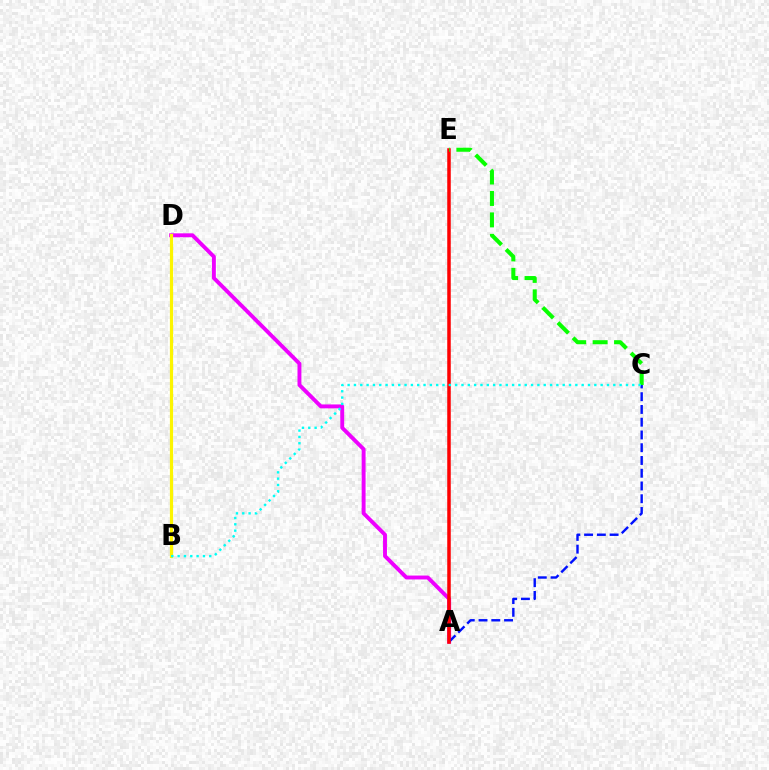{('A', 'D'): [{'color': '#ee00ff', 'line_style': 'solid', 'thickness': 2.81}], ('A', 'C'): [{'color': '#0010ff', 'line_style': 'dashed', 'thickness': 1.73}], ('B', 'D'): [{'color': '#fcf500', 'line_style': 'solid', 'thickness': 2.29}], ('A', 'E'): [{'color': '#ff0000', 'line_style': 'solid', 'thickness': 2.53}], ('C', 'E'): [{'color': '#08ff00', 'line_style': 'dashed', 'thickness': 2.91}], ('B', 'C'): [{'color': '#00fff6', 'line_style': 'dotted', 'thickness': 1.72}]}